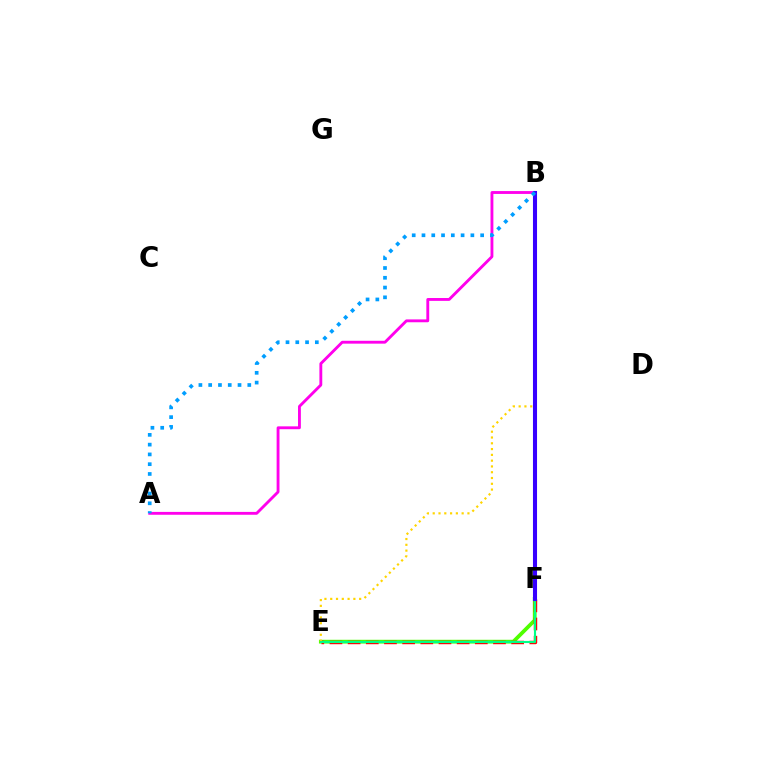{('E', 'F'): [{'color': '#4fff00', 'line_style': 'solid', 'thickness': 2.71}, {'color': '#ff0000', 'line_style': 'dashed', 'thickness': 2.47}, {'color': '#00ff86', 'line_style': 'solid', 'thickness': 1.54}], ('A', 'B'): [{'color': '#ff00ed', 'line_style': 'solid', 'thickness': 2.06}, {'color': '#009eff', 'line_style': 'dotted', 'thickness': 2.66}], ('B', 'E'): [{'color': '#ffd500', 'line_style': 'dotted', 'thickness': 1.57}], ('B', 'F'): [{'color': '#3700ff', 'line_style': 'solid', 'thickness': 2.93}]}